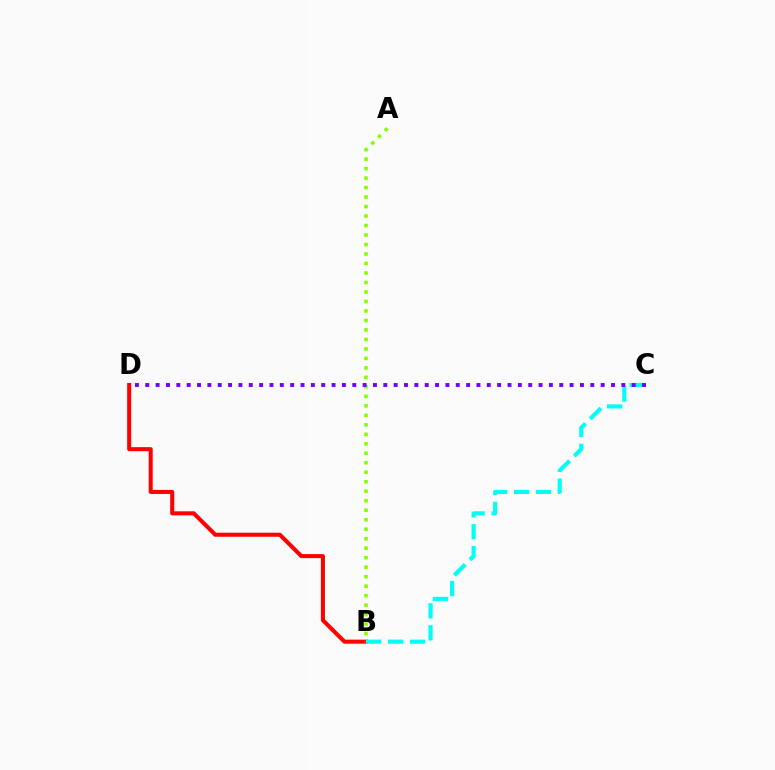{('B', 'D'): [{'color': '#ff0000', 'line_style': 'solid', 'thickness': 2.91}], ('A', 'B'): [{'color': '#84ff00', 'line_style': 'dotted', 'thickness': 2.58}], ('B', 'C'): [{'color': '#00fff6', 'line_style': 'dashed', 'thickness': 2.98}], ('C', 'D'): [{'color': '#7200ff', 'line_style': 'dotted', 'thickness': 2.81}]}